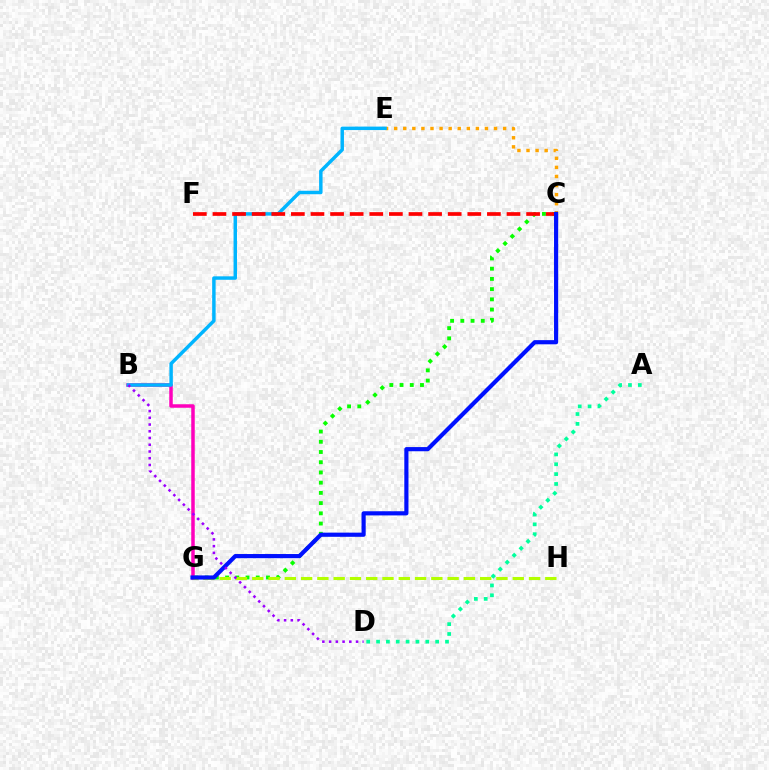{('C', 'E'): [{'color': '#ffa500', 'line_style': 'dotted', 'thickness': 2.47}], ('B', 'G'): [{'color': '#ff00bd', 'line_style': 'solid', 'thickness': 2.52}], ('C', 'G'): [{'color': '#08ff00', 'line_style': 'dotted', 'thickness': 2.78}, {'color': '#0010ff', 'line_style': 'solid', 'thickness': 3.0}], ('B', 'E'): [{'color': '#00b5ff', 'line_style': 'solid', 'thickness': 2.49}], ('G', 'H'): [{'color': '#b3ff00', 'line_style': 'dashed', 'thickness': 2.21}], ('C', 'F'): [{'color': '#ff0000', 'line_style': 'dashed', 'thickness': 2.66}], ('B', 'D'): [{'color': '#9b00ff', 'line_style': 'dotted', 'thickness': 1.83}], ('A', 'D'): [{'color': '#00ff9d', 'line_style': 'dotted', 'thickness': 2.68}]}